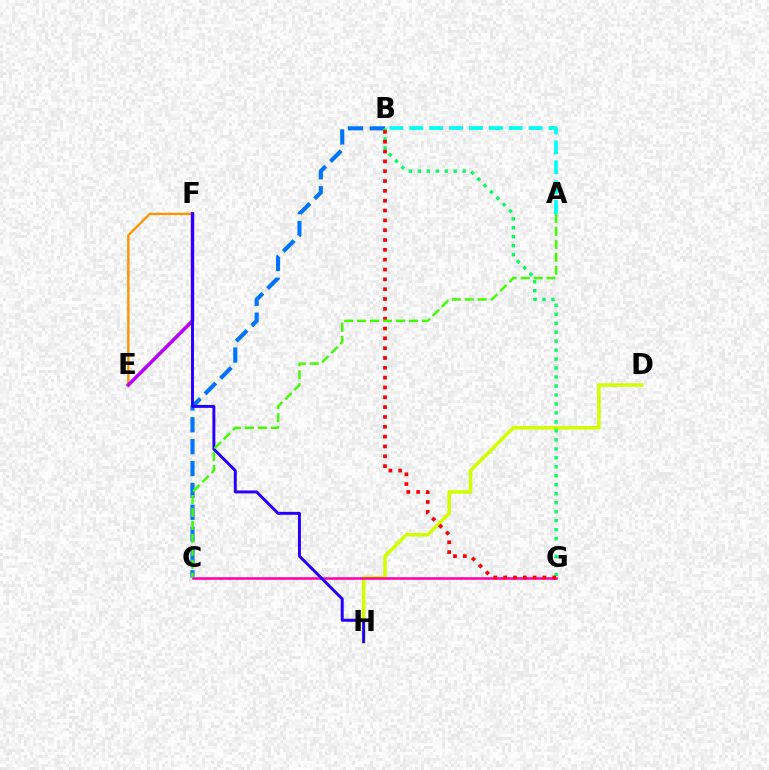{('D', 'H'): [{'color': '#d1ff00', 'line_style': 'solid', 'thickness': 2.53}], ('C', 'G'): [{'color': '#ff00ac', 'line_style': 'solid', 'thickness': 1.85}], ('B', 'C'): [{'color': '#0074ff', 'line_style': 'dashed', 'thickness': 2.97}], ('A', 'B'): [{'color': '#00fff6', 'line_style': 'dashed', 'thickness': 2.7}], ('E', 'F'): [{'color': '#ff9400', 'line_style': 'solid', 'thickness': 1.72}, {'color': '#b900ff', 'line_style': 'solid', 'thickness': 2.53}], ('F', 'H'): [{'color': '#2500ff', 'line_style': 'solid', 'thickness': 2.13}], ('B', 'G'): [{'color': '#00ff5c', 'line_style': 'dotted', 'thickness': 2.44}, {'color': '#ff0000', 'line_style': 'dotted', 'thickness': 2.67}], ('A', 'C'): [{'color': '#3dff00', 'line_style': 'dashed', 'thickness': 1.76}]}